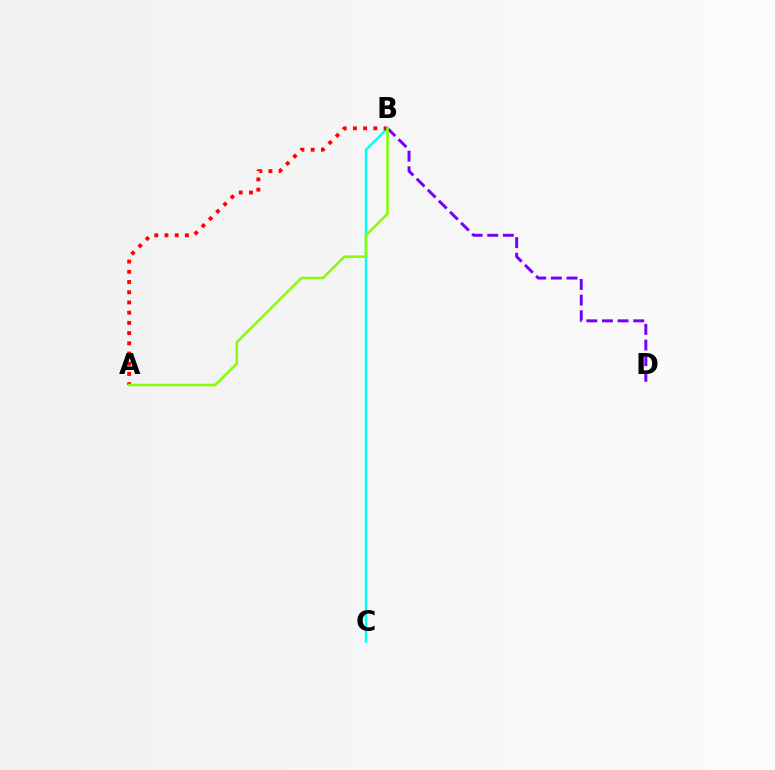{('B', 'D'): [{'color': '#7200ff', 'line_style': 'dashed', 'thickness': 2.13}], ('B', 'C'): [{'color': '#00fff6', 'line_style': 'solid', 'thickness': 1.74}], ('A', 'B'): [{'color': '#ff0000', 'line_style': 'dotted', 'thickness': 2.77}, {'color': '#84ff00', 'line_style': 'solid', 'thickness': 1.82}]}